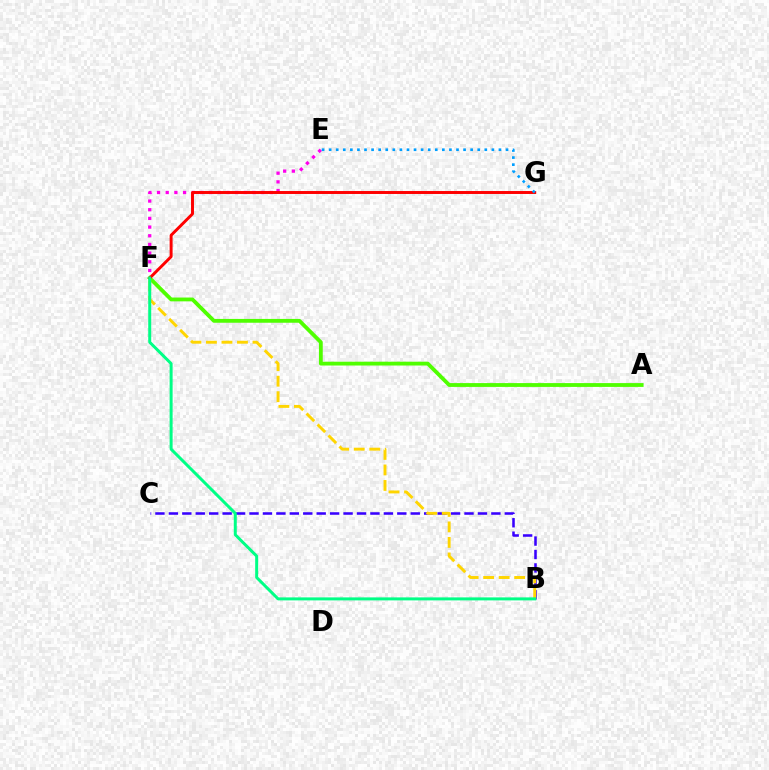{('A', 'F'): [{'color': '#4fff00', 'line_style': 'solid', 'thickness': 2.75}], ('E', 'F'): [{'color': '#ff00ed', 'line_style': 'dotted', 'thickness': 2.36}], ('F', 'G'): [{'color': '#ff0000', 'line_style': 'solid', 'thickness': 2.12}], ('B', 'C'): [{'color': '#3700ff', 'line_style': 'dashed', 'thickness': 1.83}], ('E', 'G'): [{'color': '#009eff', 'line_style': 'dotted', 'thickness': 1.92}], ('B', 'F'): [{'color': '#ffd500', 'line_style': 'dashed', 'thickness': 2.11}, {'color': '#00ff86', 'line_style': 'solid', 'thickness': 2.15}]}